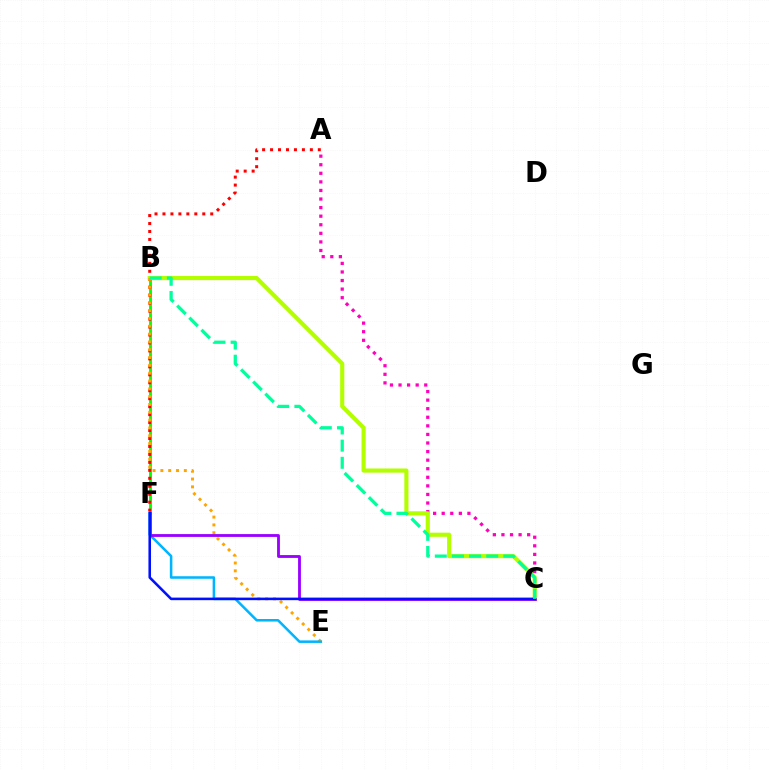{('A', 'C'): [{'color': '#ff00bd', 'line_style': 'dotted', 'thickness': 2.33}], ('B', 'F'): [{'color': '#08ff00', 'line_style': 'solid', 'thickness': 2.07}], ('A', 'F'): [{'color': '#ff0000', 'line_style': 'dotted', 'thickness': 2.16}], ('B', 'C'): [{'color': '#b3ff00', 'line_style': 'solid', 'thickness': 2.98}, {'color': '#00ff9d', 'line_style': 'dashed', 'thickness': 2.33}], ('B', 'E'): [{'color': '#ffa500', 'line_style': 'dotted', 'thickness': 2.13}], ('E', 'F'): [{'color': '#00b5ff', 'line_style': 'solid', 'thickness': 1.83}], ('C', 'F'): [{'color': '#9b00ff', 'line_style': 'solid', 'thickness': 2.04}, {'color': '#0010ff', 'line_style': 'solid', 'thickness': 1.85}]}